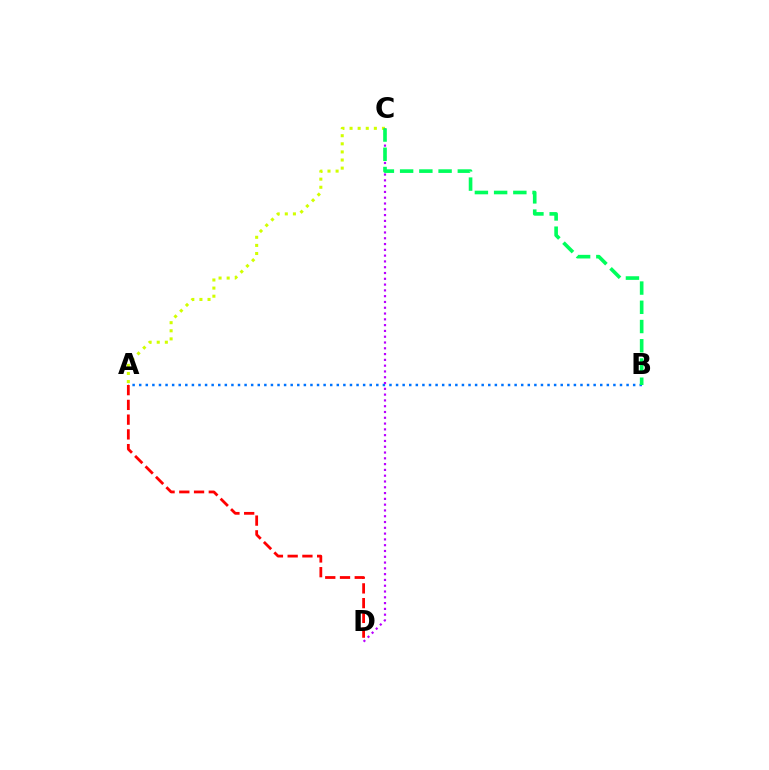{('A', 'B'): [{'color': '#0074ff', 'line_style': 'dotted', 'thickness': 1.79}], ('A', 'C'): [{'color': '#d1ff00', 'line_style': 'dotted', 'thickness': 2.2}], ('C', 'D'): [{'color': '#b900ff', 'line_style': 'dotted', 'thickness': 1.57}], ('A', 'D'): [{'color': '#ff0000', 'line_style': 'dashed', 'thickness': 2.0}], ('B', 'C'): [{'color': '#00ff5c', 'line_style': 'dashed', 'thickness': 2.61}]}